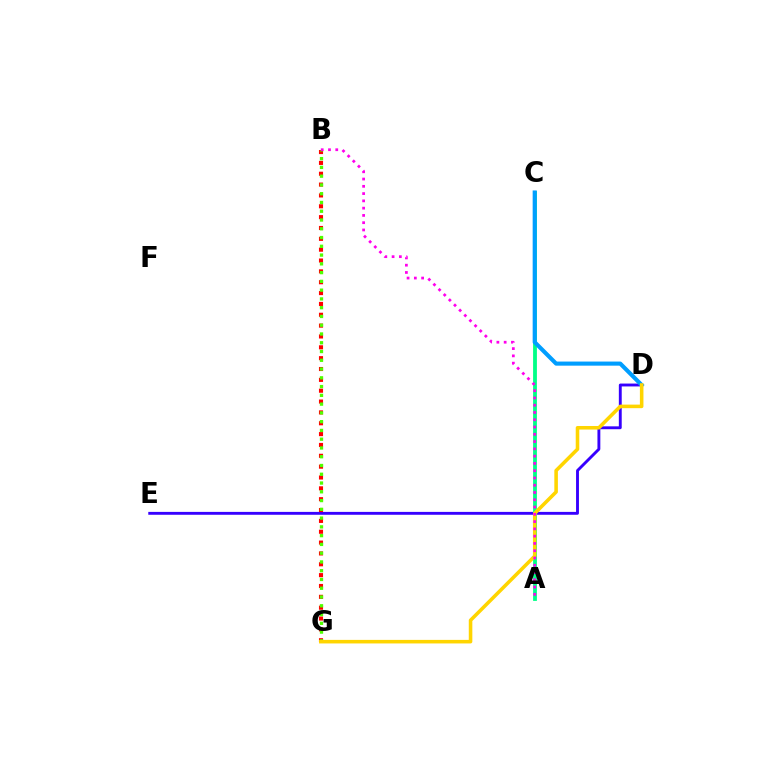{('D', 'E'): [{'color': '#3700ff', 'line_style': 'solid', 'thickness': 2.07}], ('A', 'C'): [{'color': '#00ff86', 'line_style': 'solid', 'thickness': 2.74}], ('C', 'D'): [{'color': '#009eff', 'line_style': 'solid', 'thickness': 2.96}], ('B', 'G'): [{'color': '#ff0000', 'line_style': 'dotted', 'thickness': 2.95}, {'color': '#4fff00', 'line_style': 'dotted', 'thickness': 2.38}], ('D', 'G'): [{'color': '#ffd500', 'line_style': 'solid', 'thickness': 2.57}], ('A', 'B'): [{'color': '#ff00ed', 'line_style': 'dotted', 'thickness': 1.98}]}